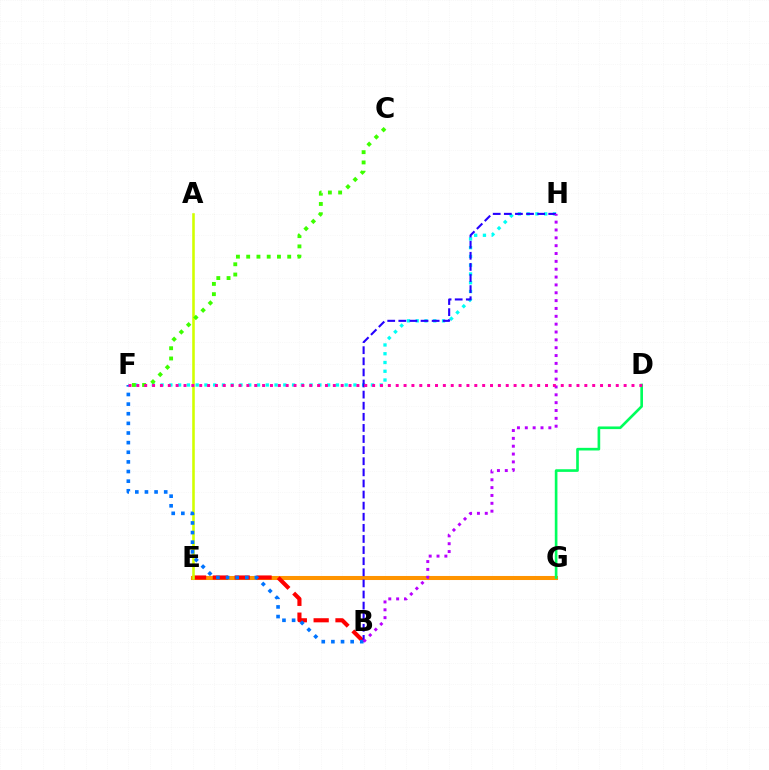{('E', 'G'): [{'color': '#ff9400', 'line_style': 'solid', 'thickness': 2.91}], ('B', 'E'): [{'color': '#ff0000', 'line_style': 'dashed', 'thickness': 2.97}], ('F', 'H'): [{'color': '#00fff6', 'line_style': 'dotted', 'thickness': 2.38}], ('A', 'E'): [{'color': '#d1ff00', 'line_style': 'solid', 'thickness': 1.86}], ('B', 'H'): [{'color': '#2500ff', 'line_style': 'dashed', 'thickness': 1.51}, {'color': '#b900ff', 'line_style': 'dotted', 'thickness': 2.13}], ('D', 'G'): [{'color': '#00ff5c', 'line_style': 'solid', 'thickness': 1.9}], ('C', 'F'): [{'color': '#3dff00', 'line_style': 'dotted', 'thickness': 2.79}], ('B', 'F'): [{'color': '#0074ff', 'line_style': 'dotted', 'thickness': 2.62}], ('D', 'F'): [{'color': '#ff00ac', 'line_style': 'dotted', 'thickness': 2.14}]}